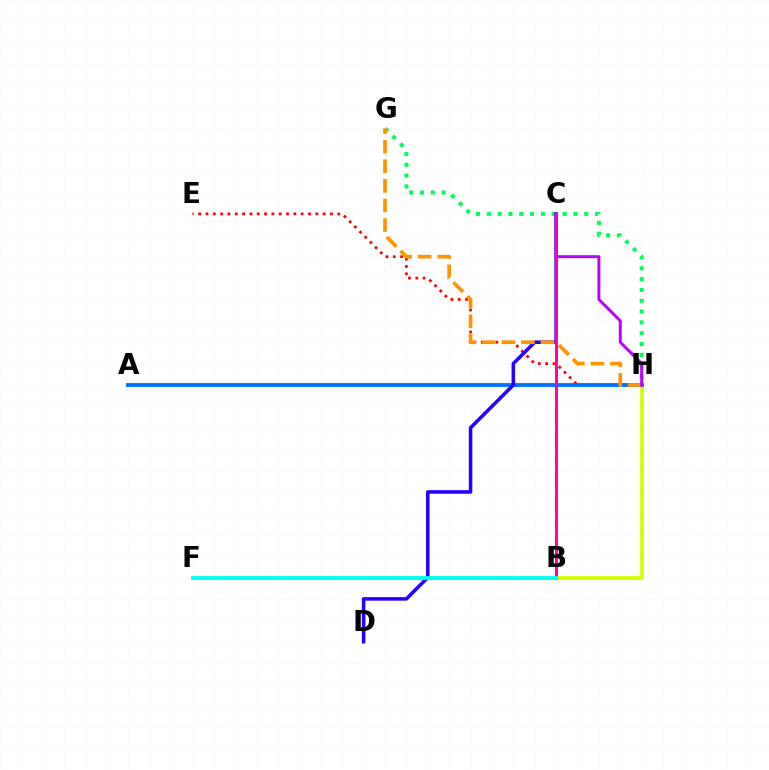{('E', 'H'): [{'color': '#ff0000', 'line_style': 'dotted', 'thickness': 1.99}], ('B', 'H'): [{'color': '#d1ff00', 'line_style': 'solid', 'thickness': 2.62}], ('A', 'H'): [{'color': '#0074ff', 'line_style': 'solid', 'thickness': 2.77}], ('B', 'F'): [{'color': '#3dff00', 'line_style': 'dashed', 'thickness': 1.87}, {'color': '#00fff6', 'line_style': 'solid', 'thickness': 2.78}], ('G', 'H'): [{'color': '#00ff5c', 'line_style': 'dotted', 'thickness': 2.94}, {'color': '#ff9400', 'line_style': 'dashed', 'thickness': 2.66}], ('C', 'D'): [{'color': '#2500ff', 'line_style': 'solid', 'thickness': 2.56}], ('C', 'H'): [{'color': '#b900ff', 'line_style': 'solid', 'thickness': 2.13}], ('B', 'C'): [{'color': '#ff00ac', 'line_style': 'solid', 'thickness': 2.14}]}